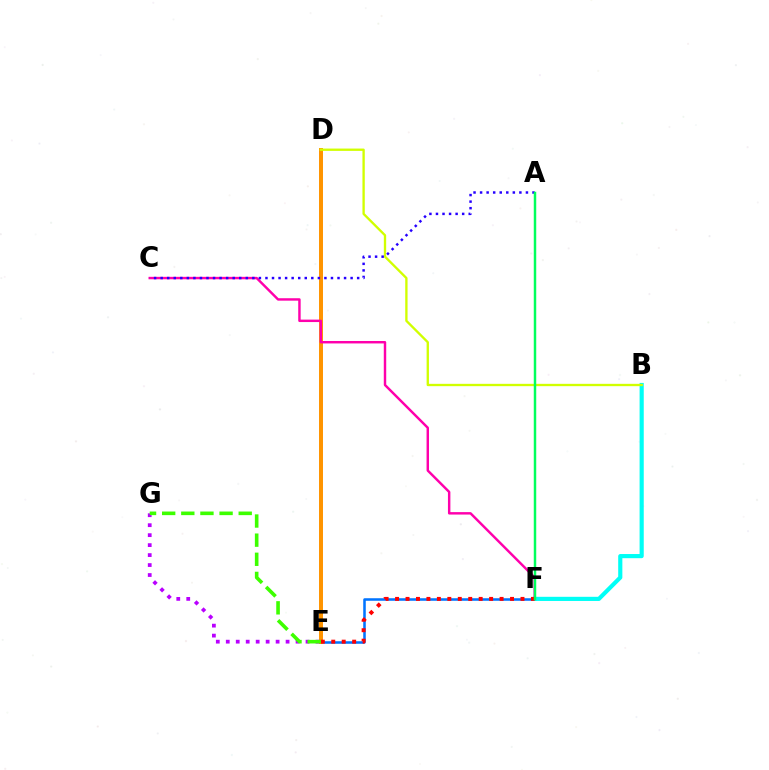{('E', 'F'): [{'color': '#0074ff', 'line_style': 'solid', 'thickness': 1.83}, {'color': '#ff0000', 'line_style': 'dotted', 'thickness': 2.84}], ('B', 'F'): [{'color': '#00fff6', 'line_style': 'solid', 'thickness': 2.99}], ('D', 'E'): [{'color': '#ff9400', 'line_style': 'solid', 'thickness': 2.86}], ('B', 'D'): [{'color': '#d1ff00', 'line_style': 'solid', 'thickness': 1.68}], ('C', 'F'): [{'color': '#ff00ac', 'line_style': 'solid', 'thickness': 1.76}], ('A', 'C'): [{'color': '#2500ff', 'line_style': 'dotted', 'thickness': 1.78}], ('A', 'F'): [{'color': '#00ff5c', 'line_style': 'solid', 'thickness': 1.78}], ('E', 'G'): [{'color': '#b900ff', 'line_style': 'dotted', 'thickness': 2.71}, {'color': '#3dff00', 'line_style': 'dashed', 'thickness': 2.6}]}